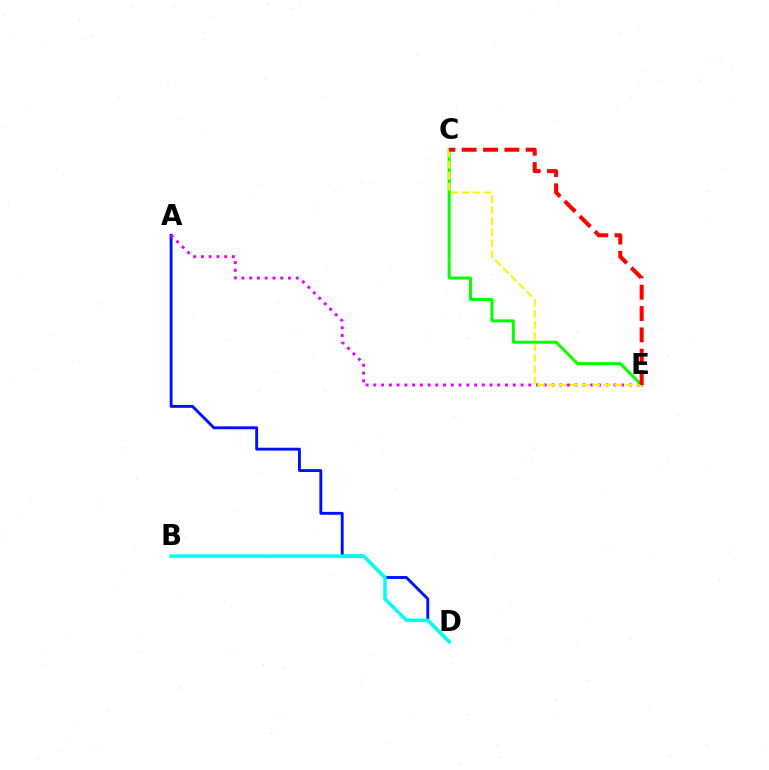{('A', 'D'): [{'color': '#0010ff', 'line_style': 'solid', 'thickness': 2.08}], ('B', 'D'): [{'color': '#00fff6', 'line_style': 'solid', 'thickness': 2.49}], ('C', 'E'): [{'color': '#08ff00', 'line_style': 'solid', 'thickness': 2.18}, {'color': '#fcf500', 'line_style': 'dashed', 'thickness': 1.5}, {'color': '#ff0000', 'line_style': 'dashed', 'thickness': 2.9}], ('A', 'E'): [{'color': '#ee00ff', 'line_style': 'dotted', 'thickness': 2.1}]}